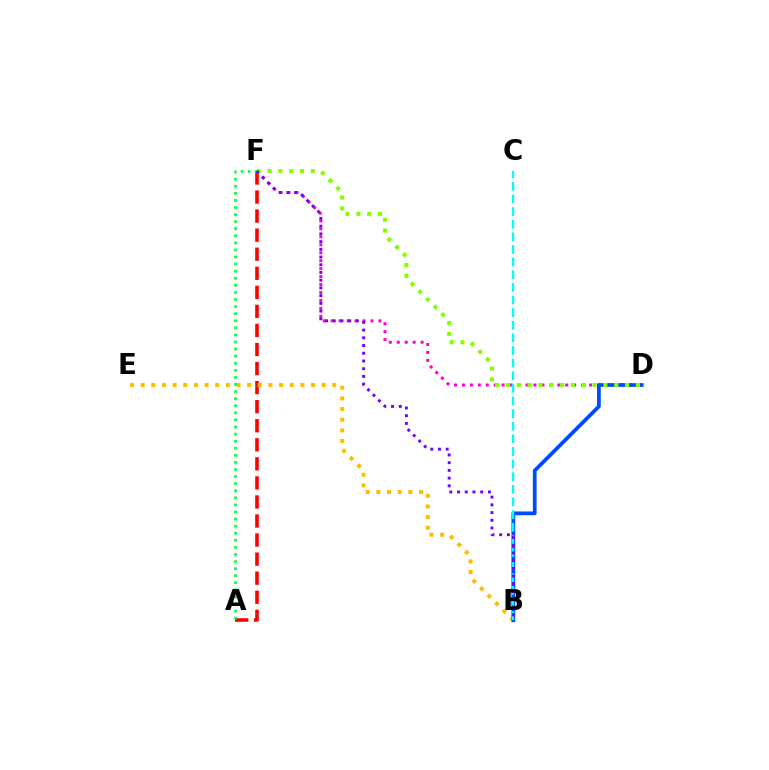{('A', 'F'): [{'color': '#ff0000', 'line_style': 'dashed', 'thickness': 2.59}, {'color': '#00ff39', 'line_style': 'dotted', 'thickness': 1.92}], ('B', 'E'): [{'color': '#ffbd00', 'line_style': 'dotted', 'thickness': 2.89}], ('D', 'F'): [{'color': '#ff00cf', 'line_style': 'dotted', 'thickness': 2.16}, {'color': '#84ff00', 'line_style': 'dotted', 'thickness': 2.94}], ('B', 'D'): [{'color': '#004bff', 'line_style': 'solid', 'thickness': 2.7}], ('B', 'C'): [{'color': '#00fff6', 'line_style': 'dashed', 'thickness': 1.72}], ('B', 'F'): [{'color': '#7200ff', 'line_style': 'dotted', 'thickness': 2.1}]}